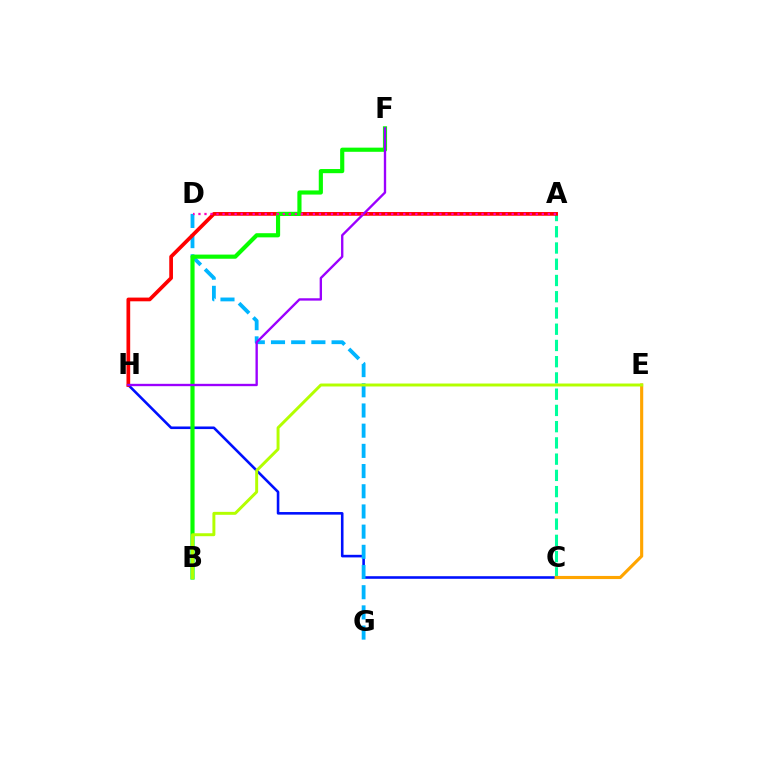{('C', 'H'): [{'color': '#0010ff', 'line_style': 'solid', 'thickness': 1.86}], ('A', 'C'): [{'color': '#00ff9d', 'line_style': 'dashed', 'thickness': 2.21}], ('D', 'G'): [{'color': '#00b5ff', 'line_style': 'dashed', 'thickness': 2.74}], ('A', 'H'): [{'color': '#ff0000', 'line_style': 'solid', 'thickness': 2.68}], ('C', 'E'): [{'color': '#ffa500', 'line_style': 'solid', 'thickness': 2.25}], ('B', 'F'): [{'color': '#08ff00', 'line_style': 'solid', 'thickness': 2.99}], ('F', 'H'): [{'color': '#9b00ff', 'line_style': 'solid', 'thickness': 1.69}], ('A', 'D'): [{'color': '#ff00bd', 'line_style': 'dotted', 'thickness': 1.64}], ('B', 'E'): [{'color': '#b3ff00', 'line_style': 'solid', 'thickness': 2.12}]}